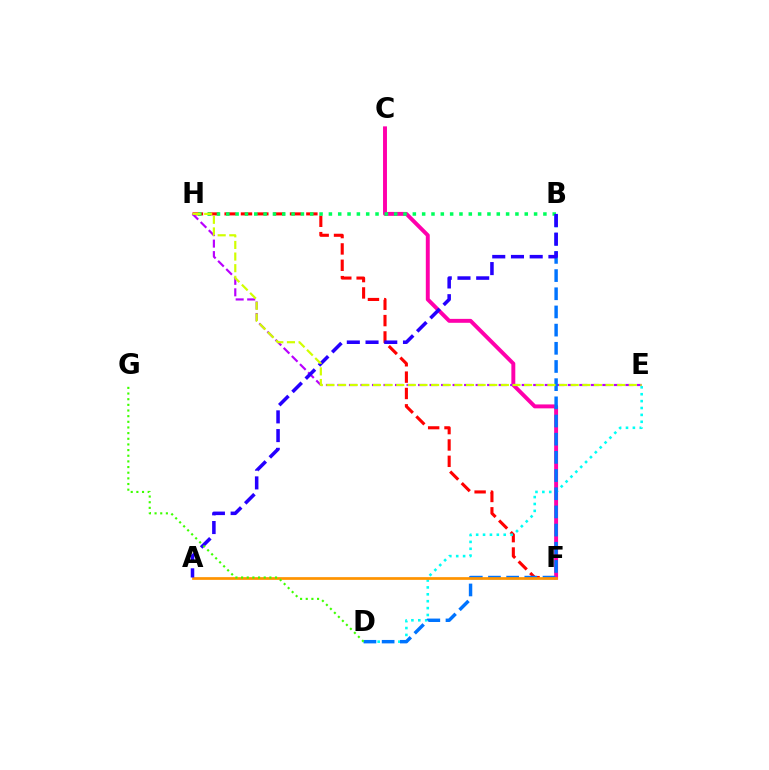{('F', 'H'): [{'color': '#ff0000', 'line_style': 'dashed', 'thickness': 2.22}], ('C', 'F'): [{'color': '#ff00ac', 'line_style': 'solid', 'thickness': 2.83}], ('E', 'H'): [{'color': '#b900ff', 'line_style': 'dashed', 'thickness': 1.56}, {'color': '#d1ff00', 'line_style': 'dashed', 'thickness': 1.58}], ('D', 'E'): [{'color': '#00fff6', 'line_style': 'dotted', 'thickness': 1.87}], ('B', 'D'): [{'color': '#0074ff', 'line_style': 'dashed', 'thickness': 2.47}], ('B', 'H'): [{'color': '#00ff5c', 'line_style': 'dotted', 'thickness': 2.53}], ('A', 'F'): [{'color': '#ff9400', 'line_style': 'solid', 'thickness': 1.96}], ('A', 'B'): [{'color': '#2500ff', 'line_style': 'dashed', 'thickness': 2.54}], ('D', 'G'): [{'color': '#3dff00', 'line_style': 'dotted', 'thickness': 1.54}]}